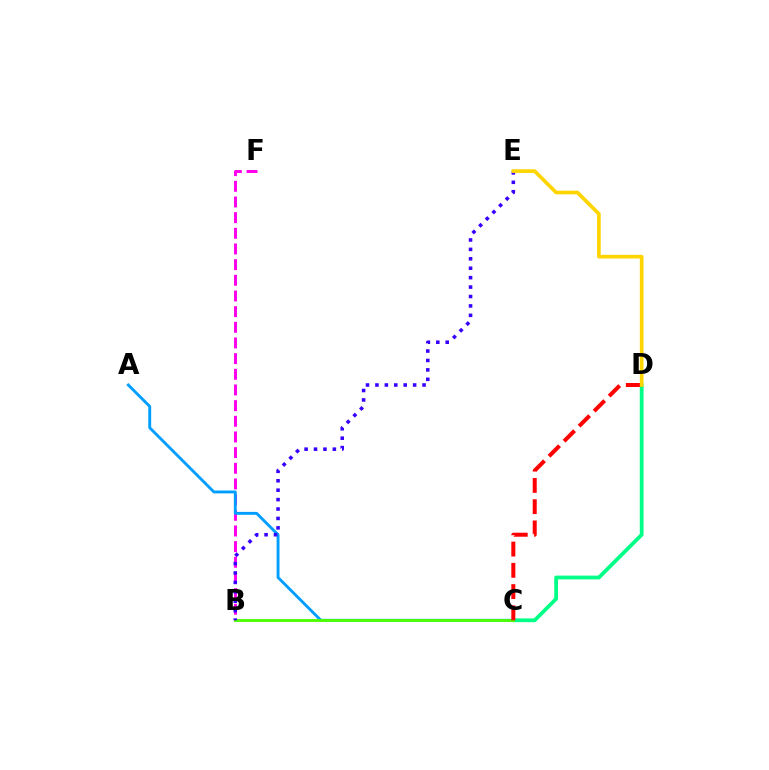{('B', 'F'): [{'color': '#ff00ed', 'line_style': 'dashed', 'thickness': 2.13}], ('C', 'D'): [{'color': '#00ff86', 'line_style': 'solid', 'thickness': 2.72}, {'color': '#ff0000', 'line_style': 'dashed', 'thickness': 2.89}], ('A', 'C'): [{'color': '#009eff', 'line_style': 'solid', 'thickness': 2.07}], ('B', 'C'): [{'color': '#4fff00', 'line_style': 'solid', 'thickness': 2.07}], ('B', 'E'): [{'color': '#3700ff', 'line_style': 'dotted', 'thickness': 2.56}], ('D', 'E'): [{'color': '#ffd500', 'line_style': 'solid', 'thickness': 2.65}]}